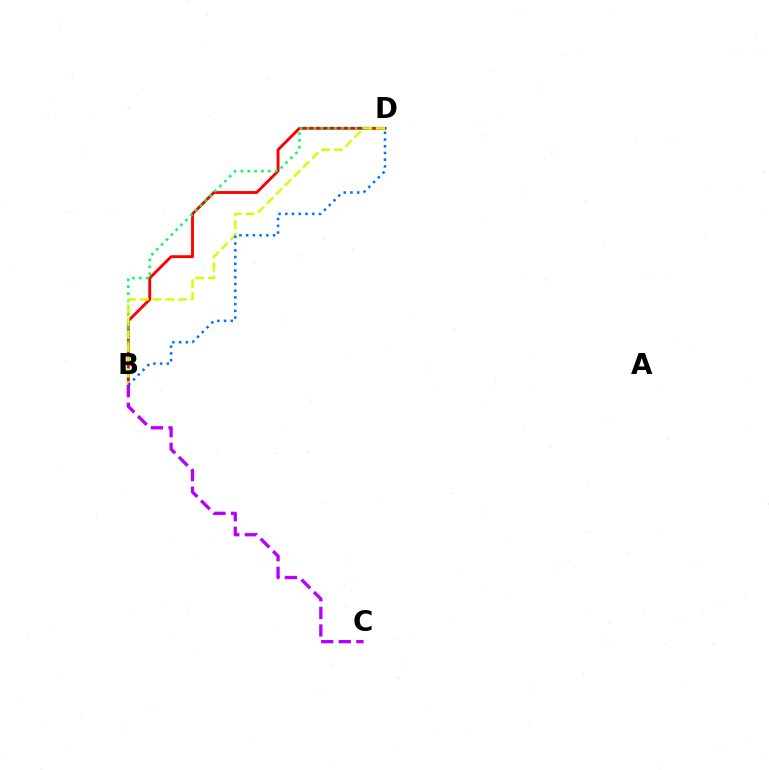{('B', 'D'): [{'color': '#ff0000', 'line_style': 'solid', 'thickness': 2.07}, {'color': '#00ff5c', 'line_style': 'dotted', 'thickness': 1.87}, {'color': '#d1ff00', 'line_style': 'dashed', 'thickness': 1.73}, {'color': '#0074ff', 'line_style': 'dotted', 'thickness': 1.83}], ('B', 'C'): [{'color': '#b900ff', 'line_style': 'dashed', 'thickness': 2.39}]}